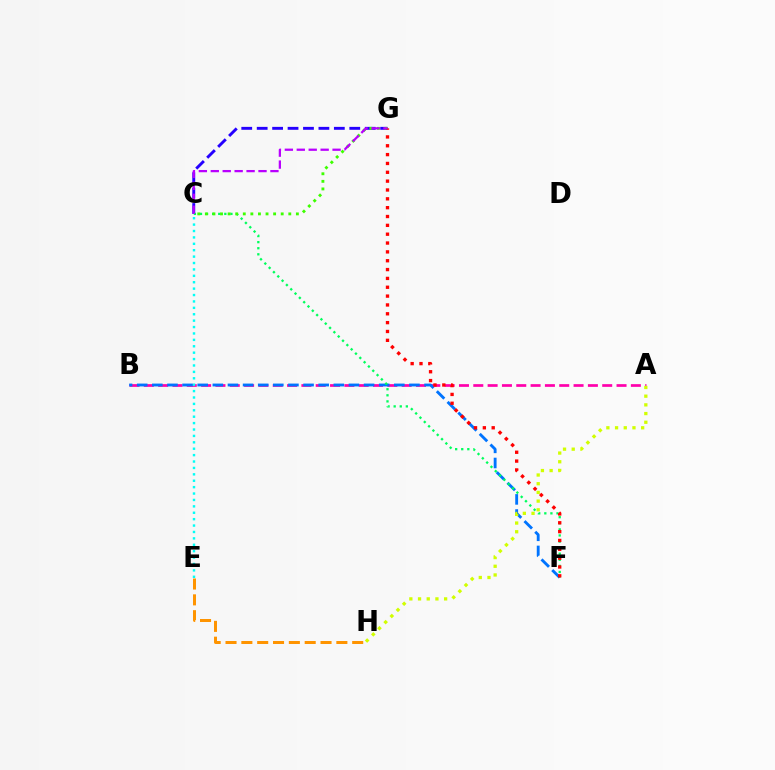{('C', 'G'): [{'color': '#2500ff', 'line_style': 'dashed', 'thickness': 2.1}, {'color': '#3dff00', 'line_style': 'dotted', 'thickness': 2.06}, {'color': '#b900ff', 'line_style': 'dashed', 'thickness': 1.62}], ('A', 'B'): [{'color': '#ff00ac', 'line_style': 'dashed', 'thickness': 1.95}], ('B', 'F'): [{'color': '#0074ff', 'line_style': 'dashed', 'thickness': 2.05}], ('A', 'H'): [{'color': '#d1ff00', 'line_style': 'dotted', 'thickness': 2.36}], ('C', 'F'): [{'color': '#00ff5c', 'line_style': 'dotted', 'thickness': 1.65}], ('F', 'G'): [{'color': '#ff0000', 'line_style': 'dotted', 'thickness': 2.4}], ('C', 'E'): [{'color': '#00fff6', 'line_style': 'dotted', 'thickness': 1.74}], ('E', 'H'): [{'color': '#ff9400', 'line_style': 'dashed', 'thickness': 2.15}]}